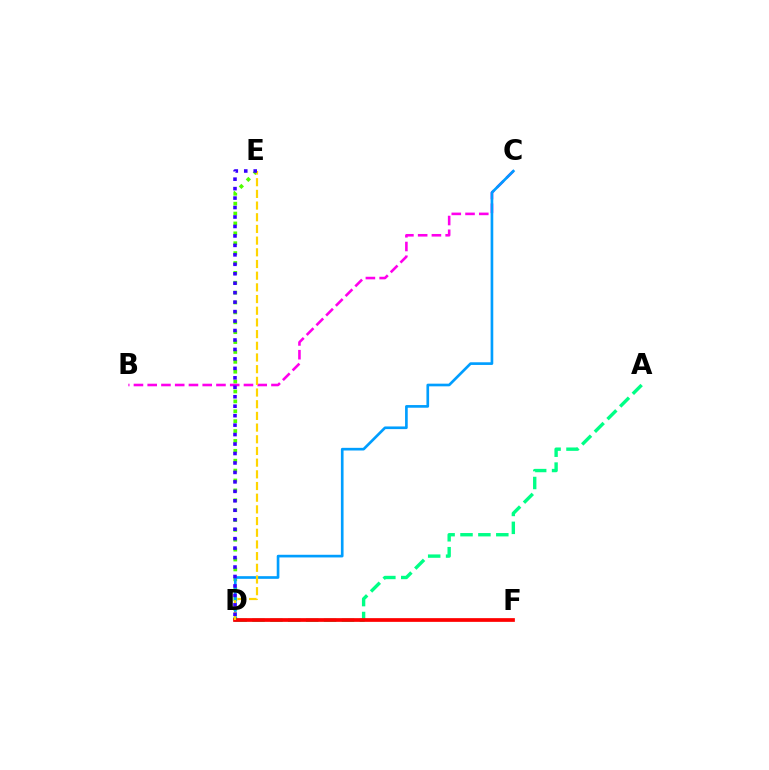{('D', 'E'): [{'color': '#4fff00', 'line_style': 'dotted', 'thickness': 2.69}, {'color': '#ffd500', 'line_style': 'dashed', 'thickness': 1.59}, {'color': '#3700ff', 'line_style': 'dotted', 'thickness': 2.57}], ('A', 'D'): [{'color': '#00ff86', 'line_style': 'dashed', 'thickness': 2.43}], ('B', 'C'): [{'color': '#ff00ed', 'line_style': 'dashed', 'thickness': 1.87}], ('C', 'D'): [{'color': '#009eff', 'line_style': 'solid', 'thickness': 1.92}], ('D', 'F'): [{'color': '#ff0000', 'line_style': 'solid', 'thickness': 2.68}]}